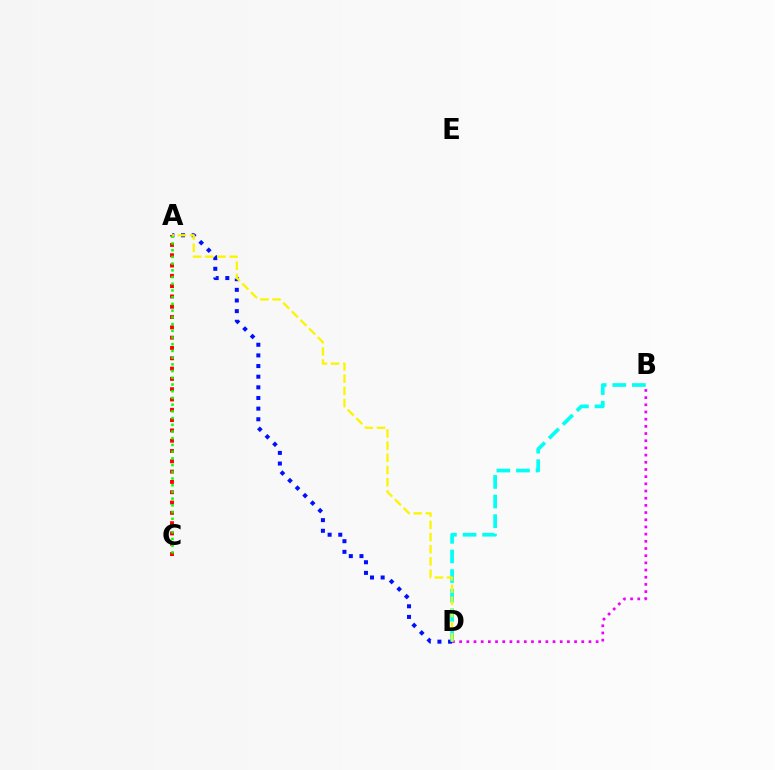{('A', 'D'): [{'color': '#0010ff', 'line_style': 'dotted', 'thickness': 2.89}, {'color': '#fcf500', 'line_style': 'dashed', 'thickness': 1.66}], ('A', 'C'): [{'color': '#ff0000', 'line_style': 'dotted', 'thickness': 2.8}, {'color': '#08ff00', 'line_style': 'dotted', 'thickness': 1.82}], ('B', 'D'): [{'color': '#ee00ff', 'line_style': 'dotted', 'thickness': 1.95}, {'color': '#00fff6', 'line_style': 'dashed', 'thickness': 2.66}]}